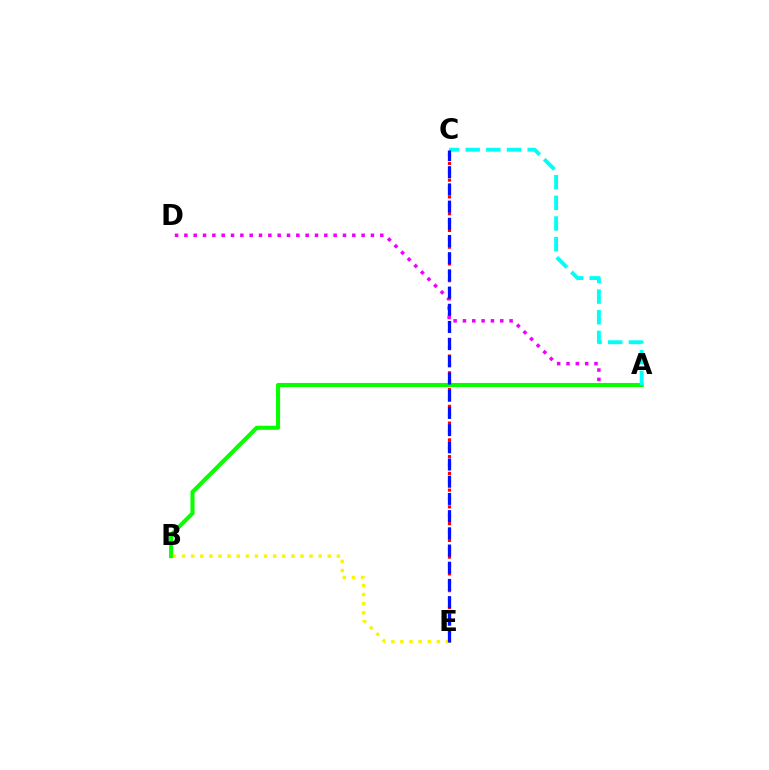{('A', 'D'): [{'color': '#ee00ff', 'line_style': 'dotted', 'thickness': 2.53}], ('C', 'E'): [{'color': '#ff0000', 'line_style': 'dotted', 'thickness': 2.28}, {'color': '#0010ff', 'line_style': 'dashed', 'thickness': 2.34}], ('A', 'B'): [{'color': '#08ff00', 'line_style': 'solid', 'thickness': 2.93}], ('B', 'E'): [{'color': '#fcf500', 'line_style': 'dotted', 'thickness': 2.47}], ('A', 'C'): [{'color': '#00fff6', 'line_style': 'dashed', 'thickness': 2.81}]}